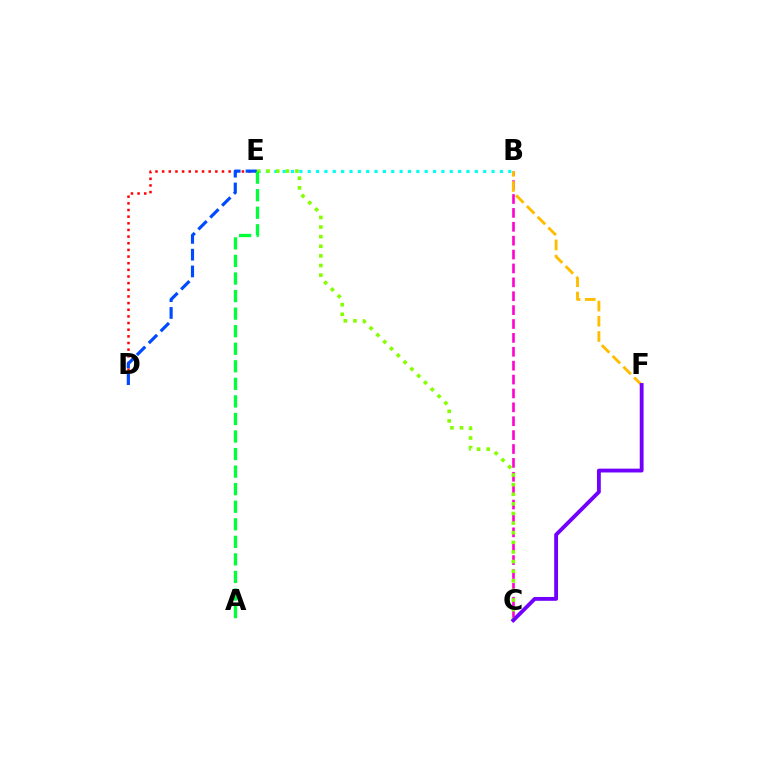{('D', 'E'): [{'color': '#ff0000', 'line_style': 'dotted', 'thickness': 1.81}, {'color': '#004bff', 'line_style': 'dashed', 'thickness': 2.28}], ('B', 'E'): [{'color': '#00fff6', 'line_style': 'dotted', 'thickness': 2.27}], ('B', 'C'): [{'color': '#ff00cf', 'line_style': 'dashed', 'thickness': 1.89}], ('C', 'E'): [{'color': '#84ff00', 'line_style': 'dotted', 'thickness': 2.61}], ('B', 'F'): [{'color': '#ffbd00', 'line_style': 'dashed', 'thickness': 2.07}], ('C', 'F'): [{'color': '#7200ff', 'line_style': 'solid', 'thickness': 2.76}], ('A', 'E'): [{'color': '#00ff39', 'line_style': 'dashed', 'thickness': 2.38}]}